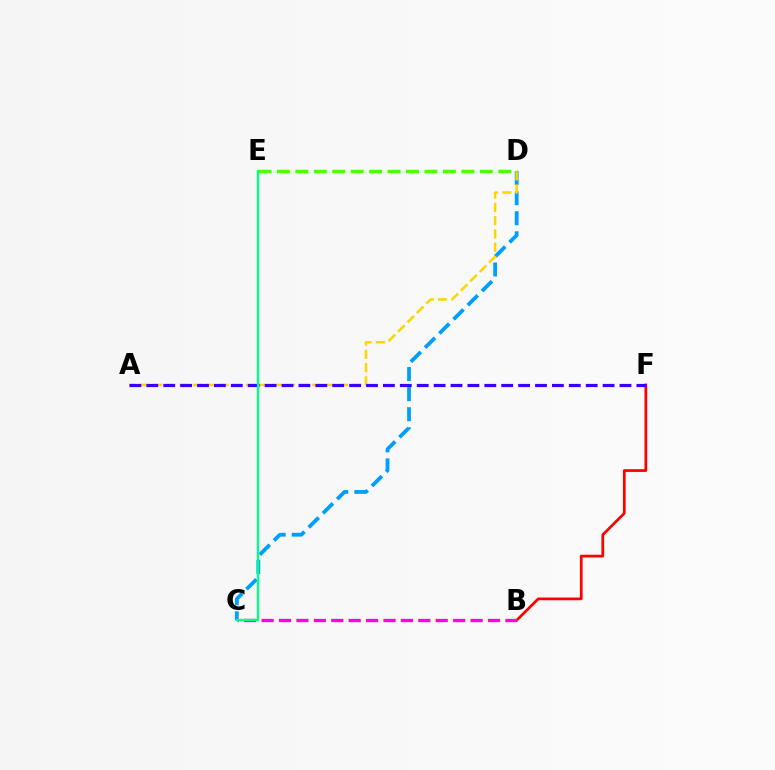{('C', 'D'): [{'color': '#009eff', 'line_style': 'dashed', 'thickness': 2.73}], ('B', 'F'): [{'color': '#ff0000', 'line_style': 'solid', 'thickness': 1.97}], ('B', 'C'): [{'color': '#ff00ed', 'line_style': 'dashed', 'thickness': 2.37}], ('A', 'D'): [{'color': '#ffd500', 'line_style': 'dashed', 'thickness': 1.8}], ('A', 'F'): [{'color': '#3700ff', 'line_style': 'dashed', 'thickness': 2.3}], ('D', 'E'): [{'color': '#4fff00', 'line_style': 'dashed', 'thickness': 2.51}], ('C', 'E'): [{'color': '#00ff86', 'line_style': 'solid', 'thickness': 1.69}]}